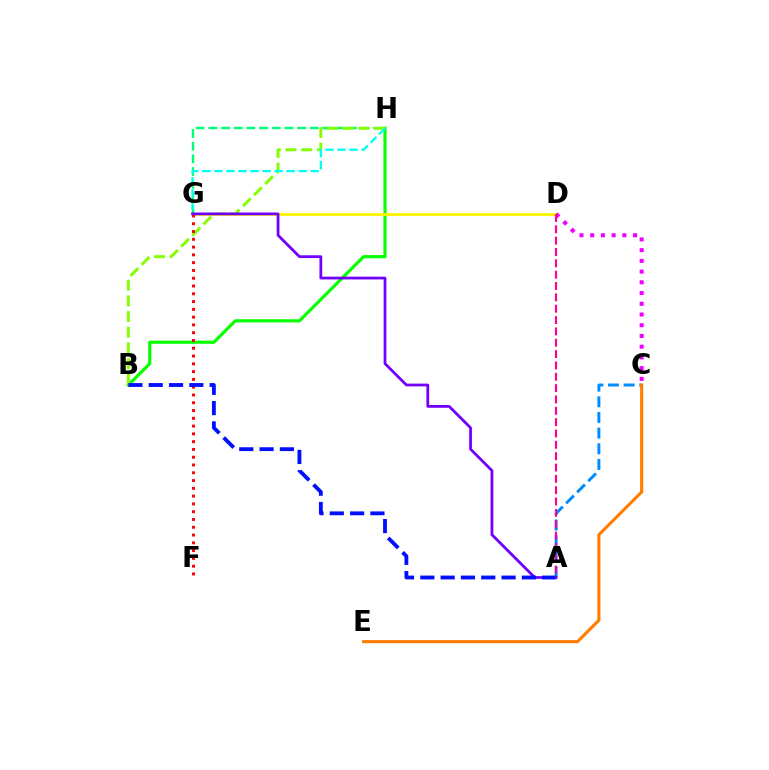{('G', 'H'): [{'color': '#00ff74', 'line_style': 'dashed', 'thickness': 1.72}, {'color': '#00fff6', 'line_style': 'dashed', 'thickness': 1.64}], ('B', 'H'): [{'color': '#08ff00', 'line_style': 'solid', 'thickness': 2.28}, {'color': '#84ff00', 'line_style': 'dashed', 'thickness': 2.13}], ('A', 'C'): [{'color': '#008cff', 'line_style': 'dashed', 'thickness': 2.13}], ('D', 'G'): [{'color': '#fcf500', 'line_style': 'solid', 'thickness': 2.04}], ('F', 'G'): [{'color': '#ff0000', 'line_style': 'dotted', 'thickness': 2.11}], ('C', 'D'): [{'color': '#ee00ff', 'line_style': 'dotted', 'thickness': 2.91}], ('C', 'E'): [{'color': '#ff7c00', 'line_style': 'solid', 'thickness': 2.23}], ('A', 'G'): [{'color': '#7200ff', 'line_style': 'solid', 'thickness': 1.99}], ('A', 'B'): [{'color': '#0010ff', 'line_style': 'dashed', 'thickness': 2.76}], ('A', 'D'): [{'color': '#ff0094', 'line_style': 'dashed', 'thickness': 1.54}]}